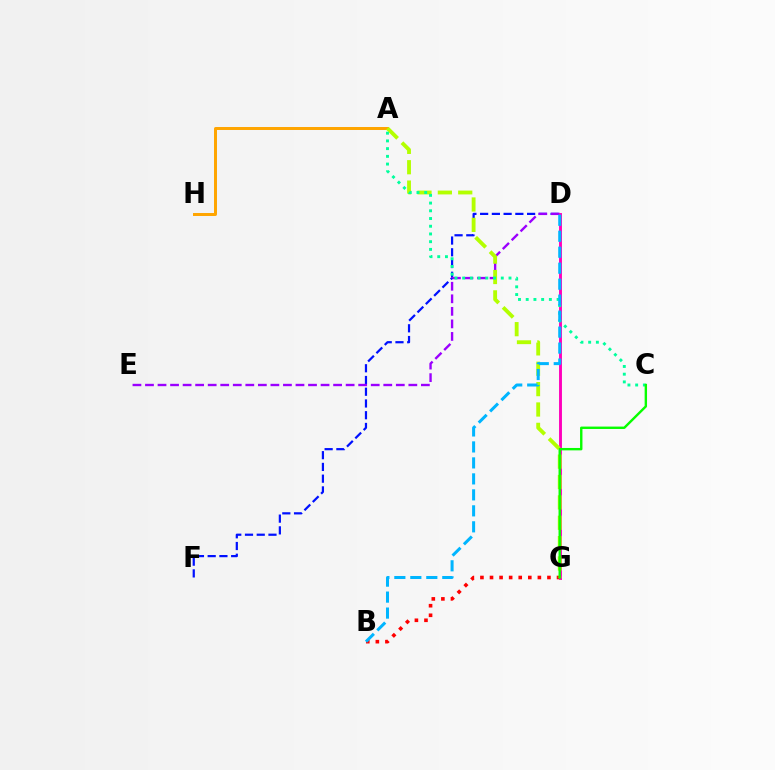{('D', 'F'): [{'color': '#0010ff', 'line_style': 'dashed', 'thickness': 1.6}], ('B', 'G'): [{'color': '#ff0000', 'line_style': 'dotted', 'thickness': 2.6}], ('A', 'H'): [{'color': '#ffa500', 'line_style': 'solid', 'thickness': 2.14}], ('D', 'E'): [{'color': '#9b00ff', 'line_style': 'dashed', 'thickness': 1.7}], ('D', 'G'): [{'color': '#ff00bd', 'line_style': 'solid', 'thickness': 2.09}], ('A', 'G'): [{'color': '#b3ff00', 'line_style': 'dashed', 'thickness': 2.77}], ('A', 'C'): [{'color': '#00ff9d', 'line_style': 'dotted', 'thickness': 2.1}], ('C', 'G'): [{'color': '#08ff00', 'line_style': 'solid', 'thickness': 1.72}], ('B', 'D'): [{'color': '#00b5ff', 'line_style': 'dashed', 'thickness': 2.17}]}